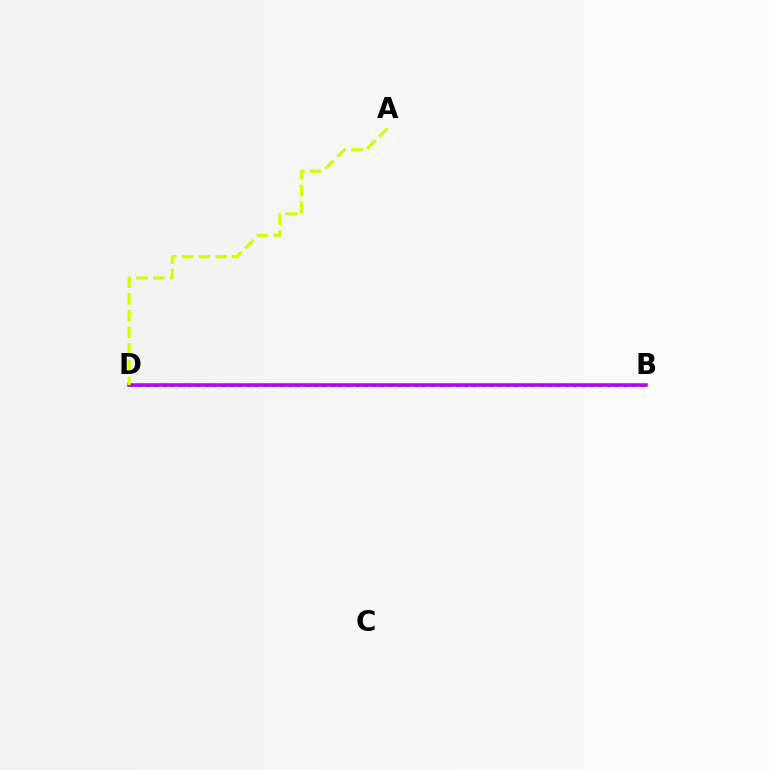{('B', 'D'): [{'color': '#00ff5c', 'line_style': 'dashed', 'thickness': 1.89}, {'color': '#0074ff', 'line_style': 'dotted', 'thickness': 2.28}, {'color': '#ff0000', 'line_style': 'dotted', 'thickness': 1.62}, {'color': '#b900ff', 'line_style': 'solid', 'thickness': 2.55}], ('A', 'D'): [{'color': '#d1ff00', 'line_style': 'dashed', 'thickness': 2.28}]}